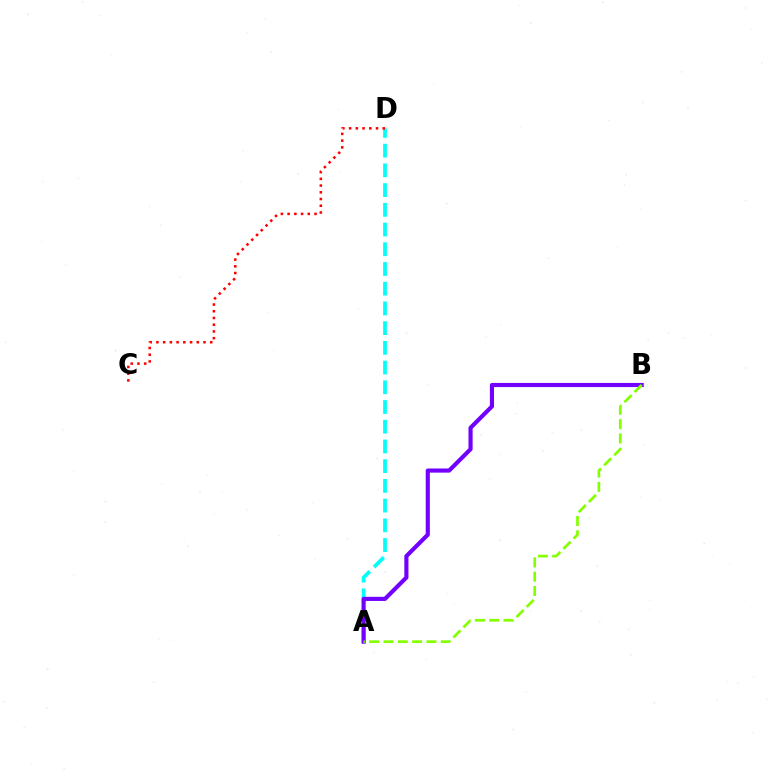{('A', 'D'): [{'color': '#00fff6', 'line_style': 'dashed', 'thickness': 2.68}], ('A', 'B'): [{'color': '#7200ff', 'line_style': 'solid', 'thickness': 2.98}, {'color': '#84ff00', 'line_style': 'dashed', 'thickness': 1.95}], ('C', 'D'): [{'color': '#ff0000', 'line_style': 'dotted', 'thickness': 1.83}]}